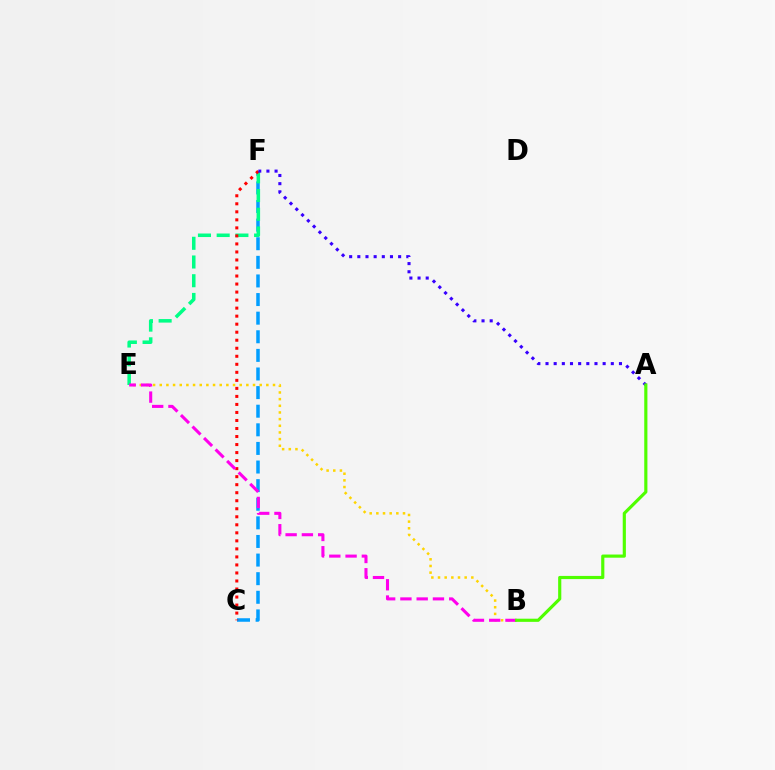{('C', 'F'): [{'color': '#009eff', 'line_style': 'dashed', 'thickness': 2.53}, {'color': '#ff0000', 'line_style': 'dotted', 'thickness': 2.18}], ('E', 'F'): [{'color': '#00ff86', 'line_style': 'dashed', 'thickness': 2.54}], ('B', 'E'): [{'color': '#ffd500', 'line_style': 'dotted', 'thickness': 1.81}, {'color': '#ff00ed', 'line_style': 'dashed', 'thickness': 2.21}], ('A', 'F'): [{'color': '#3700ff', 'line_style': 'dotted', 'thickness': 2.22}], ('A', 'B'): [{'color': '#4fff00', 'line_style': 'solid', 'thickness': 2.27}]}